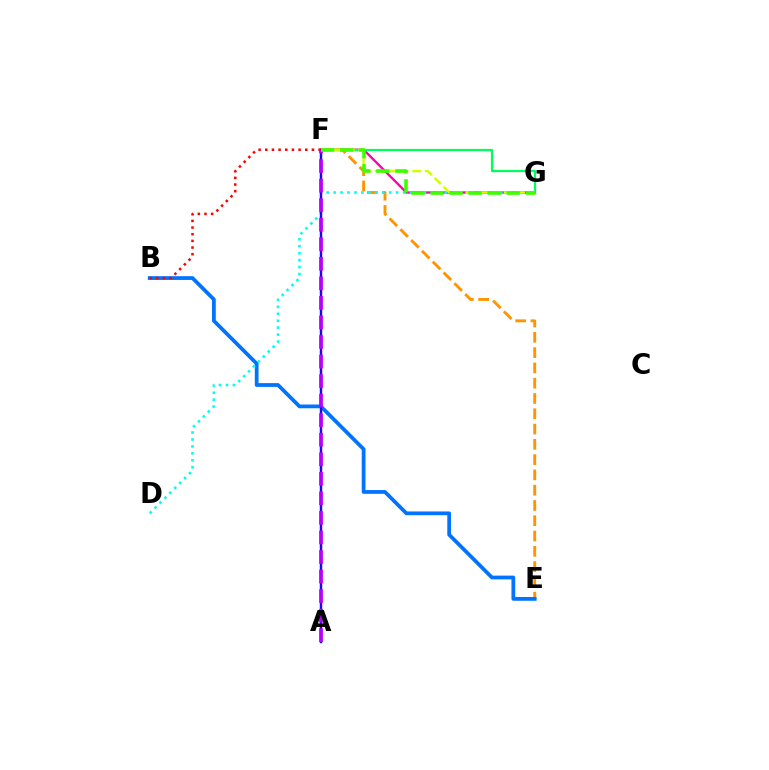{('F', 'G'): [{'color': '#ff00ac', 'line_style': 'solid', 'thickness': 1.68}, {'color': '#00ff5c', 'line_style': 'solid', 'thickness': 1.61}, {'color': '#d1ff00', 'line_style': 'dashed', 'thickness': 1.7}, {'color': '#3dff00', 'line_style': 'dashed', 'thickness': 2.59}], ('E', 'F'): [{'color': '#ff9400', 'line_style': 'dashed', 'thickness': 2.08}], ('B', 'E'): [{'color': '#0074ff', 'line_style': 'solid', 'thickness': 2.71}], ('D', 'G'): [{'color': '#00fff6', 'line_style': 'dotted', 'thickness': 1.89}], ('A', 'F'): [{'color': '#2500ff', 'line_style': 'solid', 'thickness': 1.75}, {'color': '#b900ff', 'line_style': 'dashed', 'thickness': 2.66}], ('B', 'F'): [{'color': '#ff0000', 'line_style': 'dotted', 'thickness': 1.81}]}